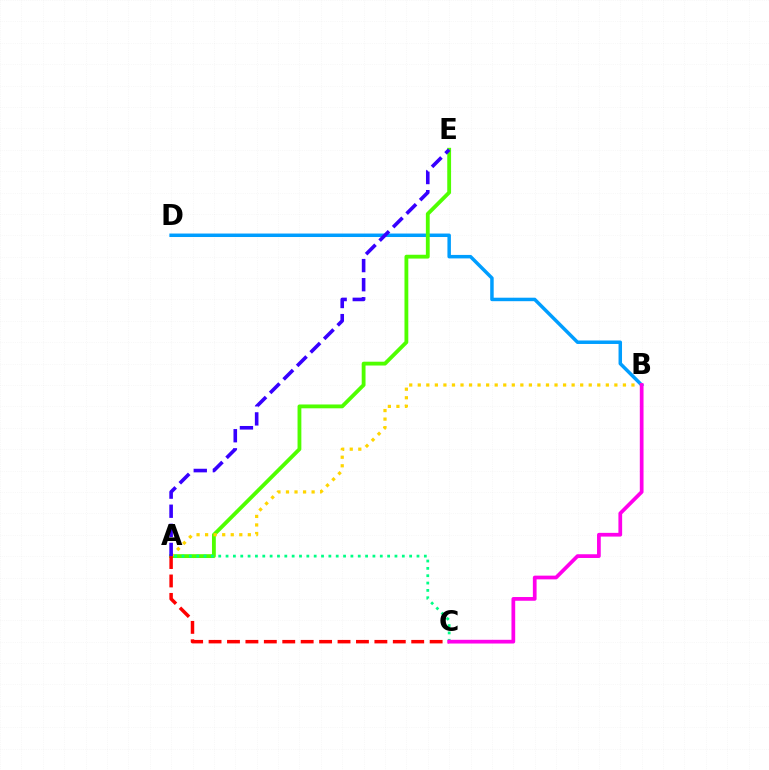{('B', 'D'): [{'color': '#009eff', 'line_style': 'solid', 'thickness': 2.51}], ('A', 'E'): [{'color': '#4fff00', 'line_style': 'solid', 'thickness': 2.75}, {'color': '#3700ff', 'line_style': 'dashed', 'thickness': 2.6}], ('A', 'B'): [{'color': '#ffd500', 'line_style': 'dotted', 'thickness': 2.32}], ('A', 'C'): [{'color': '#ff0000', 'line_style': 'dashed', 'thickness': 2.5}, {'color': '#00ff86', 'line_style': 'dotted', 'thickness': 2.0}], ('B', 'C'): [{'color': '#ff00ed', 'line_style': 'solid', 'thickness': 2.68}]}